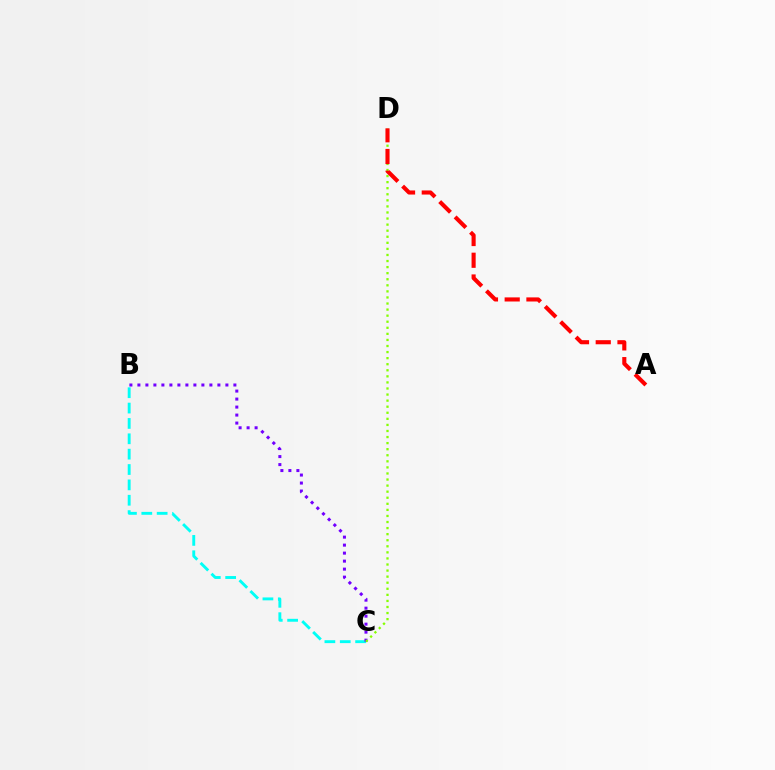{('B', 'C'): [{'color': '#00fff6', 'line_style': 'dashed', 'thickness': 2.09}, {'color': '#7200ff', 'line_style': 'dotted', 'thickness': 2.17}], ('C', 'D'): [{'color': '#84ff00', 'line_style': 'dotted', 'thickness': 1.65}], ('A', 'D'): [{'color': '#ff0000', 'line_style': 'dashed', 'thickness': 2.95}]}